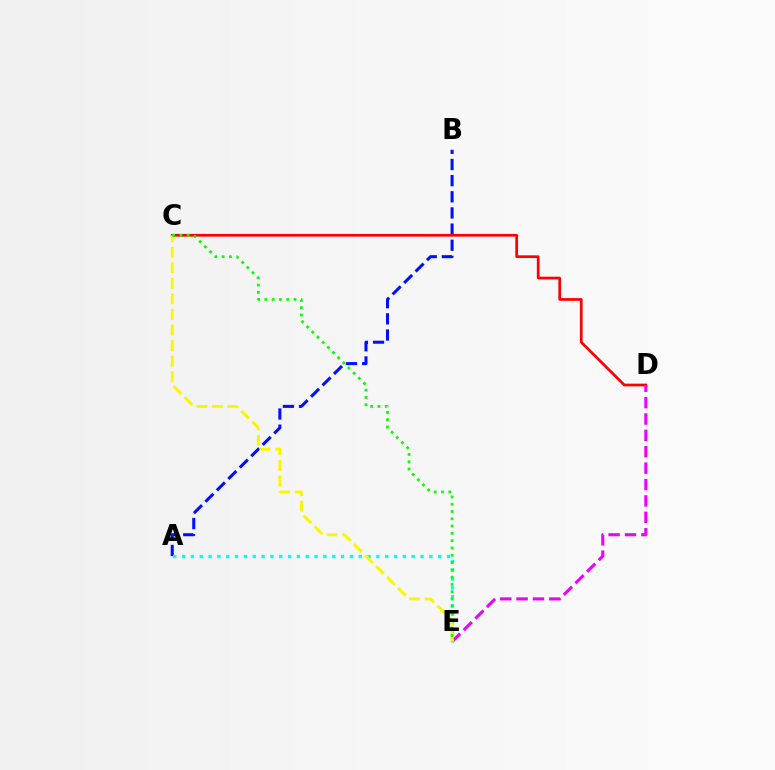{('A', 'B'): [{'color': '#0010ff', 'line_style': 'dashed', 'thickness': 2.19}], ('C', 'D'): [{'color': '#ff0000', 'line_style': 'solid', 'thickness': 1.96}], ('D', 'E'): [{'color': '#ee00ff', 'line_style': 'dashed', 'thickness': 2.23}], ('A', 'E'): [{'color': '#00fff6', 'line_style': 'dotted', 'thickness': 2.4}], ('C', 'E'): [{'color': '#fcf500', 'line_style': 'dashed', 'thickness': 2.11}, {'color': '#08ff00', 'line_style': 'dotted', 'thickness': 1.98}]}